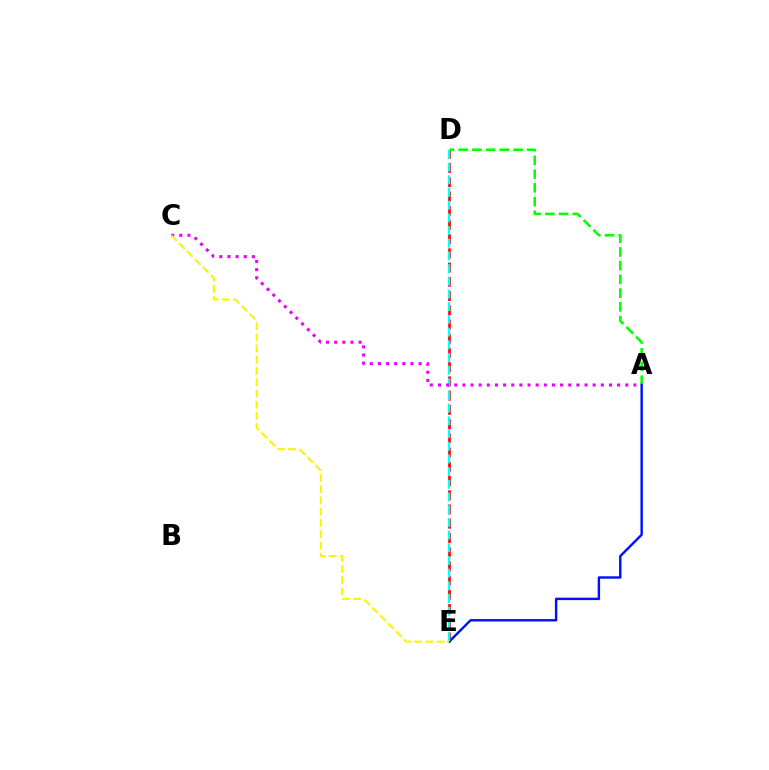{('D', 'E'): [{'color': '#ff0000', 'line_style': 'dashed', 'thickness': 1.93}, {'color': '#00fff6', 'line_style': 'dashed', 'thickness': 1.72}], ('A', 'D'): [{'color': '#08ff00', 'line_style': 'dashed', 'thickness': 1.86}], ('A', 'E'): [{'color': '#0010ff', 'line_style': 'solid', 'thickness': 1.73}], ('A', 'C'): [{'color': '#ee00ff', 'line_style': 'dotted', 'thickness': 2.21}], ('C', 'E'): [{'color': '#fcf500', 'line_style': 'dashed', 'thickness': 1.53}]}